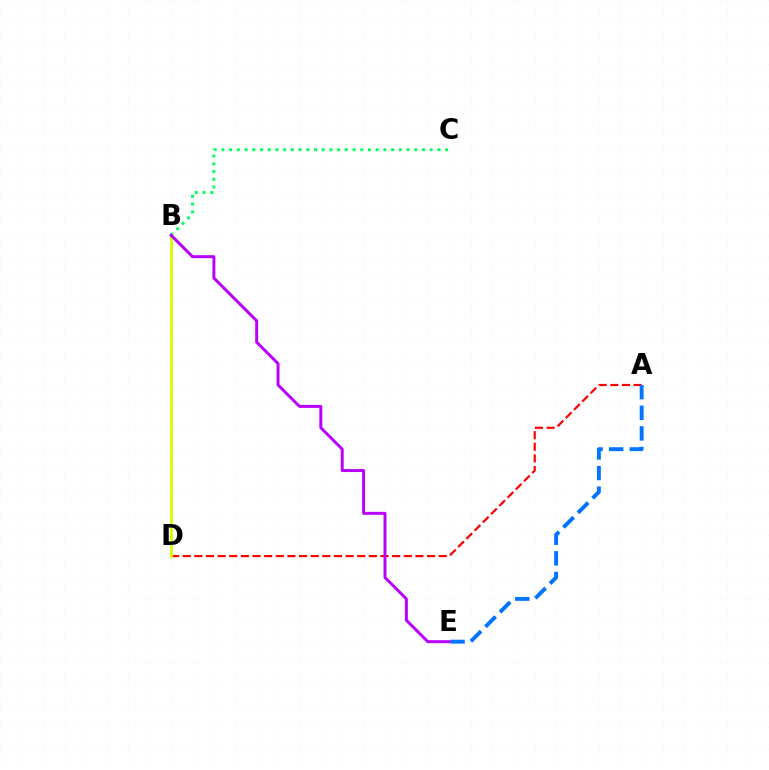{('B', 'C'): [{'color': '#00ff5c', 'line_style': 'dotted', 'thickness': 2.1}], ('A', 'D'): [{'color': '#ff0000', 'line_style': 'dashed', 'thickness': 1.58}], ('B', 'D'): [{'color': '#d1ff00', 'line_style': 'solid', 'thickness': 1.97}], ('A', 'E'): [{'color': '#0074ff', 'line_style': 'dashed', 'thickness': 2.8}], ('B', 'E'): [{'color': '#b900ff', 'line_style': 'solid', 'thickness': 2.13}]}